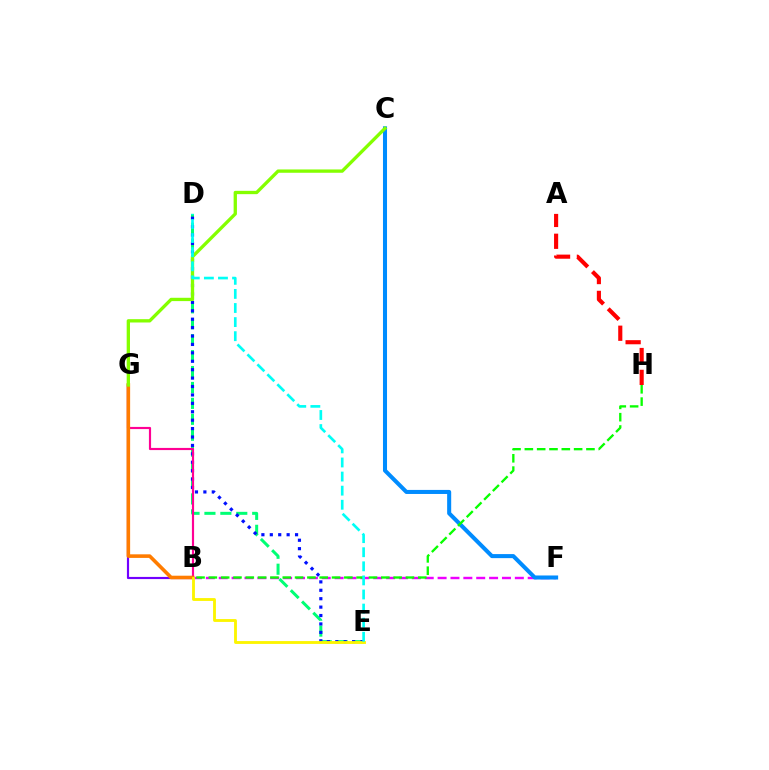{('B', 'F'): [{'color': '#ee00ff', 'line_style': 'dashed', 'thickness': 1.75}], ('D', 'E'): [{'color': '#00ff74', 'line_style': 'dashed', 'thickness': 2.16}, {'color': '#0010ff', 'line_style': 'dotted', 'thickness': 2.29}, {'color': '#00fff6', 'line_style': 'dashed', 'thickness': 1.91}], ('B', 'G'): [{'color': '#7200ff', 'line_style': 'solid', 'thickness': 1.56}, {'color': '#ff0094', 'line_style': 'solid', 'thickness': 1.56}, {'color': '#ff7c00', 'line_style': 'solid', 'thickness': 2.59}], ('A', 'H'): [{'color': '#ff0000', 'line_style': 'dashed', 'thickness': 2.97}], ('C', 'F'): [{'color': '#008cff', 'line_style': 'solid', 'thickness': 2.91}], ('C', 'G'): [{'color': '#84ff00', 'line_style': 'solid', 'thickness': 2.39}], ('B', 'E'): [{'color': '#fcf500', 'line_style': 'solid', 'thickness': 2.05}], ('B', 'H'): [{'color': '#08ff00', 'line_style': 'dashed', 'thickness': 1.67}]}